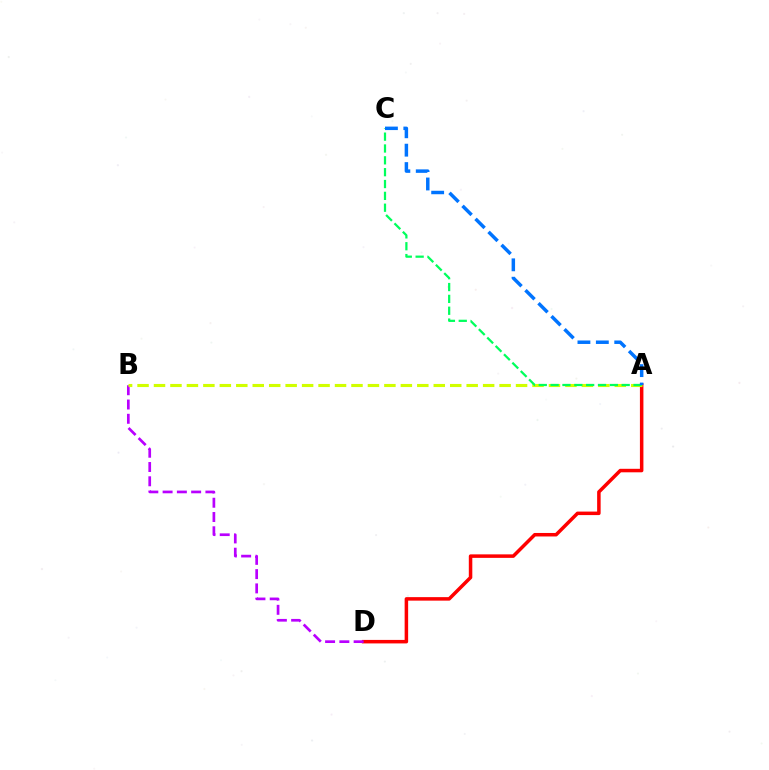{('A', 'D'): [{'color': '#ff0000', 'line_style': 'solid', 'thickness': 2.52}], ('B', 'D'): [{'color': '#b900ff', 'line_style': 'dashed', 'thickness': 1.94}], ('A', 'B'): [{'color': '#d1ff00', 'line_style': 'dashed', 'thickness': 2.24}], ('A', 'C'): [{'color': '#00ff5c', 'line_style': 'dashed', 'thickness': 1.61}, {'color': '#0074ff', 'line_style': 'dashed', 'thickness': 2.5}]}